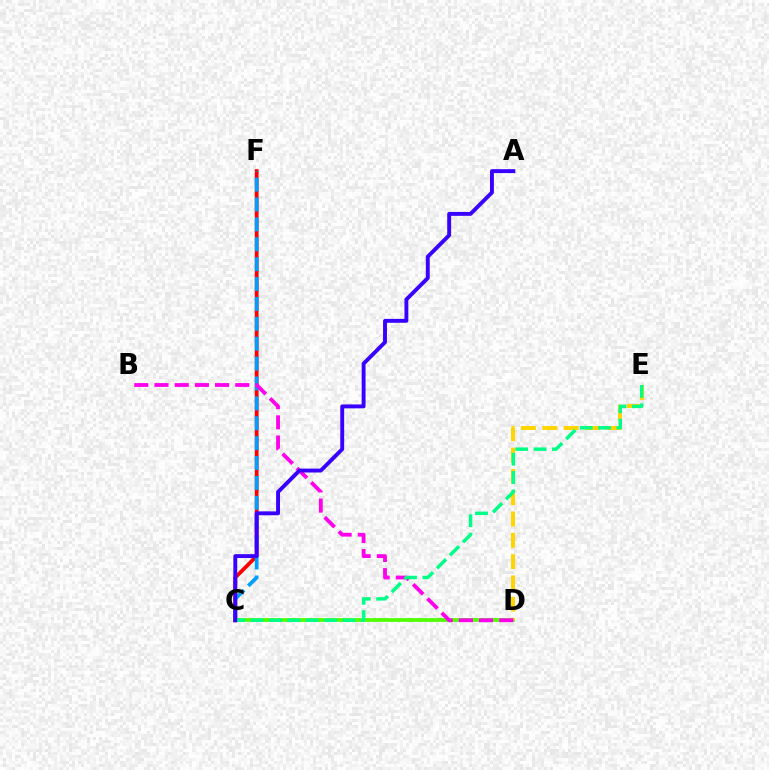{('C', 'D'): [{'color': '#4fff00', 'line_style': 'solid', 'thickness': 2.69}], ('D', 'E'): [{'color': '#ffd500', 'line_style': 'dashed', 'thickness': 2.89}], ('C', 'F'): [{'color': '#ff0000', 'line_style': 'solid', 'thickness': 2.72}, {'color': '#009eff', 'line_style': 'dashed', 'thickness': 2.7}], ('B', 'D'): [{'color': '#ff00ed', 'line_style': 'dashed', 'thickness': 2.74}], ('C', 'E'): [{'color': '#00ff86', 'line_style': 'dashed', 'thickness': 2.49}], ('A', 'C'): [{'color': '#3700ff', 'line_style': 'solid', 'thickness': 2.81}]}